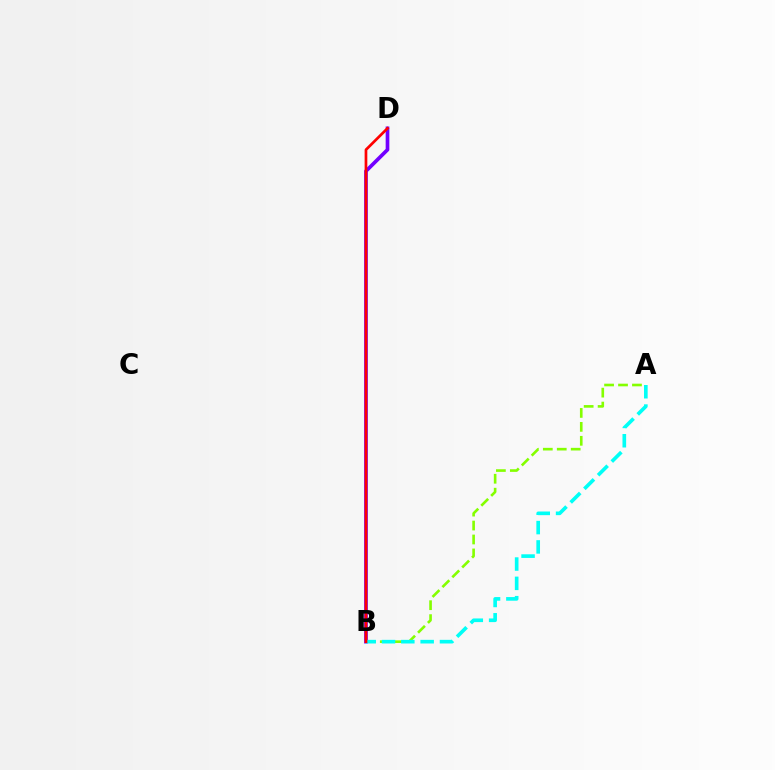{('A', 'B'): [{'color': '#84ff00', 'line_style': 'dashed', 'thickness': 1.89}, {'color': '#00fff6', 'line_style': 'dashed', 'thickness': 2.62}], ('B', 'D'): [{'color': '#7200ff', 'line_style': 'solid', 'thickness': 2.65}, {'color': '#ff0000', 'line_style': 'solid', 'thickness': 1.95}]}